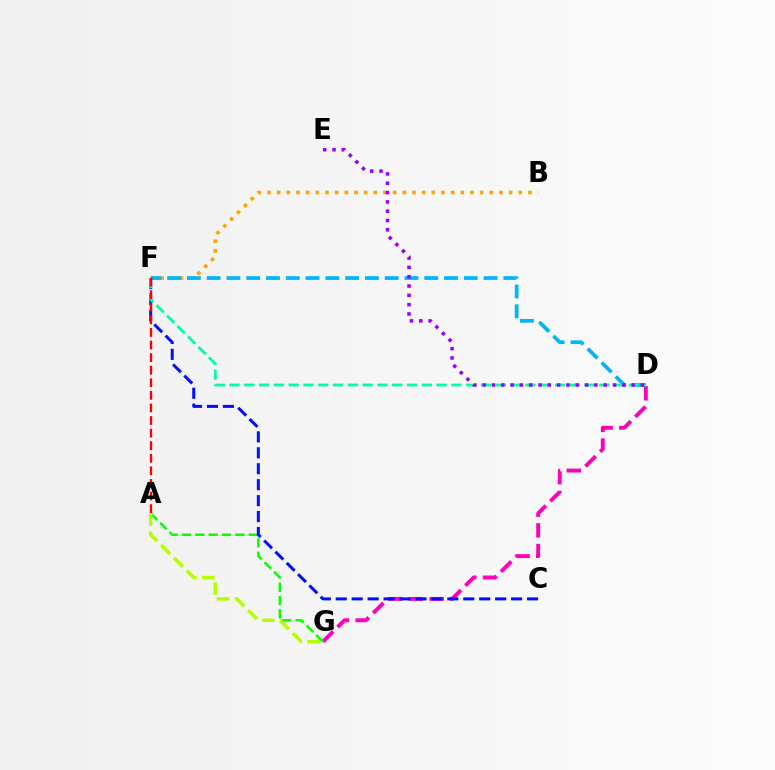{('B', 'F'): [{'color': '#ffa500', 'line_style': 'dotted', 'thickness': 2.63}], ('D', 'G'): [{'color': '#ff00bd', 'line_style': 'dashed', 'thickness': 2.81}], ('A', 'G'): [{'color': '#08ff00', 'line_style': 'dashed', 'thickness': 1.81}, {'color': '#b3ff00', 'line_style': 'dashed', 'thickness': 2.45}], ('D', 'F'): [{'color': '#00b5ff', 'line_style': 'dashed', 'thickness': 2.69}, {'color': '#00ff9d', 'line_style': 'dashed', 'thickness': 2.01}], ('C', 'F'): [{'color': '#0010ff', 'line_style': 'dashed', 'thickness': 2.17}], ('A', 'F'): [{'color': '#ff0000', 'line_style': 'dashed', 'thickness': 1.71}], ('D', 'E'): [{'color': '#9b00ff', 'line_style': 'dotted', 'thickness': 2.53}]}